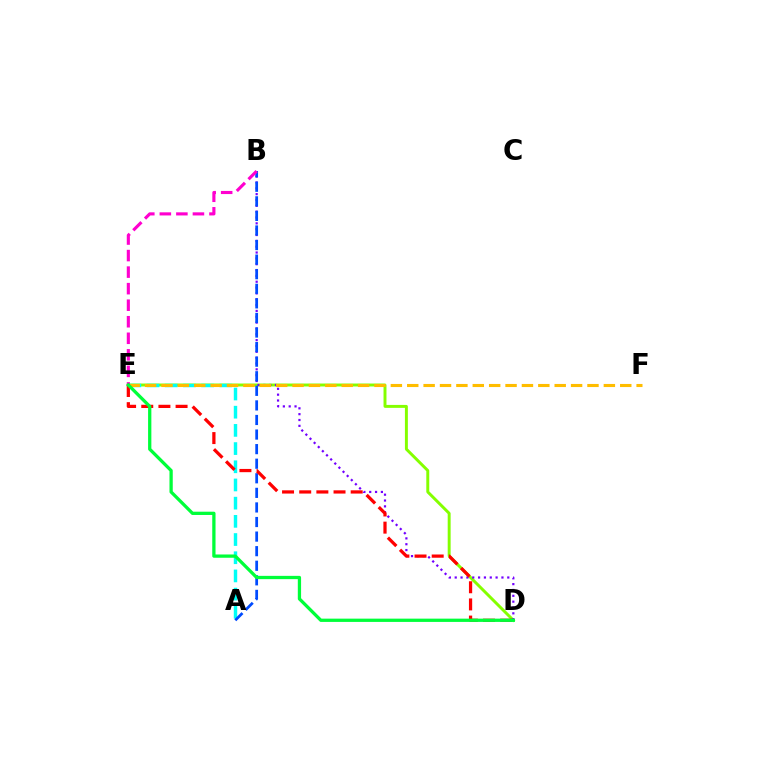{('D', 'E'): [{'color': '#84ff00', 'line_style': 'solid', 'thickness': 2.12}, {'color': '#ff0000', 'line_style': 'dashed', 'thickness': 2.33}, {'color': '#00ff39', 'line_style': 'solid', 'thickness': 2.36}], ('B', 'D'): [{'color': '#7200ff', 'line_style': 'dotted', 'thickness': 1.59}], ('A', 'E'): [{'color': '#00fff6', 'line_style': 'dashed', 'thickness': 2.47}], ('A', 'B'): [{'color': '#004bff', 'line_style': 'dashed', 'thickness': 1.98}], ('B', 'E'): [{'color': '#ff00cf', 'line_style': 'dashed', 'thickness': 2.25}], ('E', 'F'): [{'color': '#ffbd00', 'line_style': 'dashed', 'thickness': 2.23}]}